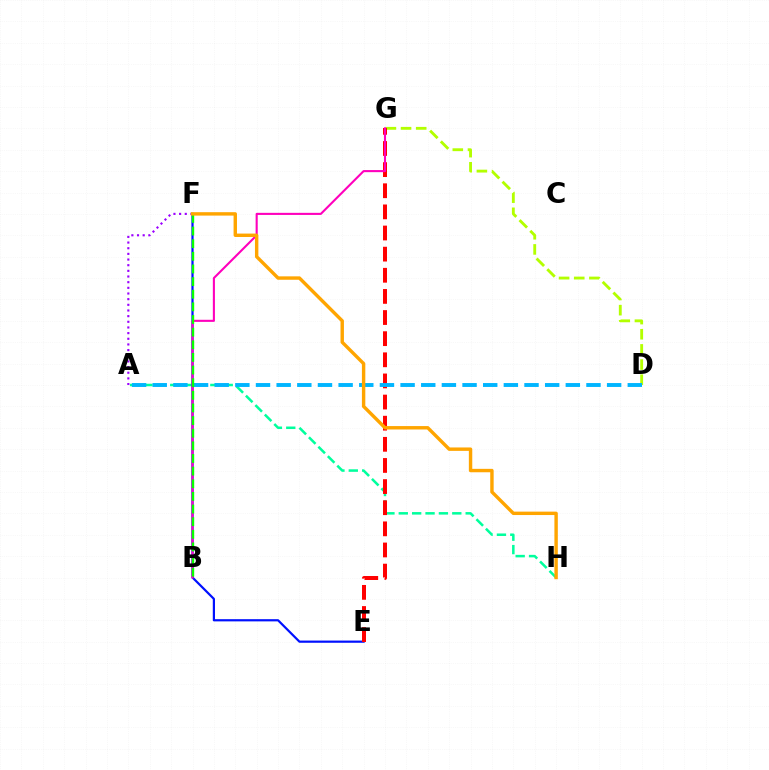{('A', 'F'): [{'color': '#9b00ff', 'line_style': 'dotted', 'thickness': 1.54}], ('A', 'H'): [{'color': '#00ff9d', 'line_style': 'dashed', 'thickness': 1.82}], ('D', 'G'): [{'color': '#b3ff00', 'line_style': 'dashed', 'thickness': 2.06}], ('E', 'F'): [{'color': '#0010ff', 'line_style': 'solid', 'thickness': 1.59}], ('E', 'G'): [{'color': '#ff0000', 'line_style': 'dashed', 'thickness': 2.87}], ('B', 'G'): [{'color': '#ff00bd', 'line_style': 'solid', 'thickness': 1.51}], ('A', 'D'): [{'color': '#00b5ff', 'line_style': 'dashed', 'thickness': 2.81}], ('B', 'F'): [{'color': '#08ff00', 'line_style': 'dashed', 'thickness': 1.72}], ('F', 'H'): [{'color': '#ffa500', 'line_style': 'solid', 'thickness': 2.46}]}